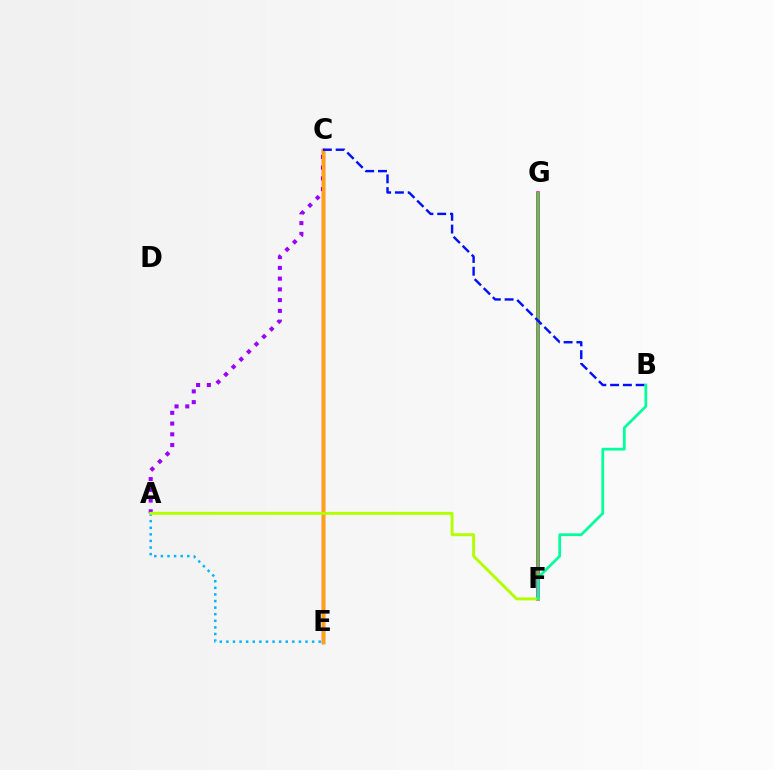{('A', 'E'): [{'color': '#00b5ff', 'line_style': 'dotted', 'thickness': 1.79}], ('A', 'C'): [{'color': '#9b00ff', 'line_style': 'dotted', 'thickness': 2.92}], ('C', 'E'): [{'color': '#ff0000', 'line_style': 'solid', 'thickness': 2.5}, {'color': '#ffa500', 'line_style': 'solid', 'thickness': 2.19}], ('F', 'G'): [{'color': '#ff00bd', 'line_style': 'solid', 'thickness': 2.57}, {'color': '#08ff00', 'line_style': 'solid', 'thickness': 1.54}], ('A', 'F'): [{'color': '#b3ff00', 'line_style': 'solid', 'thickness': 2.11}], ('B', 'C'): [{'color': '#0010ff', 'line_style': 'dashed', 'thickness': 1.74}], ('B', 'F'): [{'color': '#00ff9d', 'line_style': 'solid', 'thickness': 1.98}]}